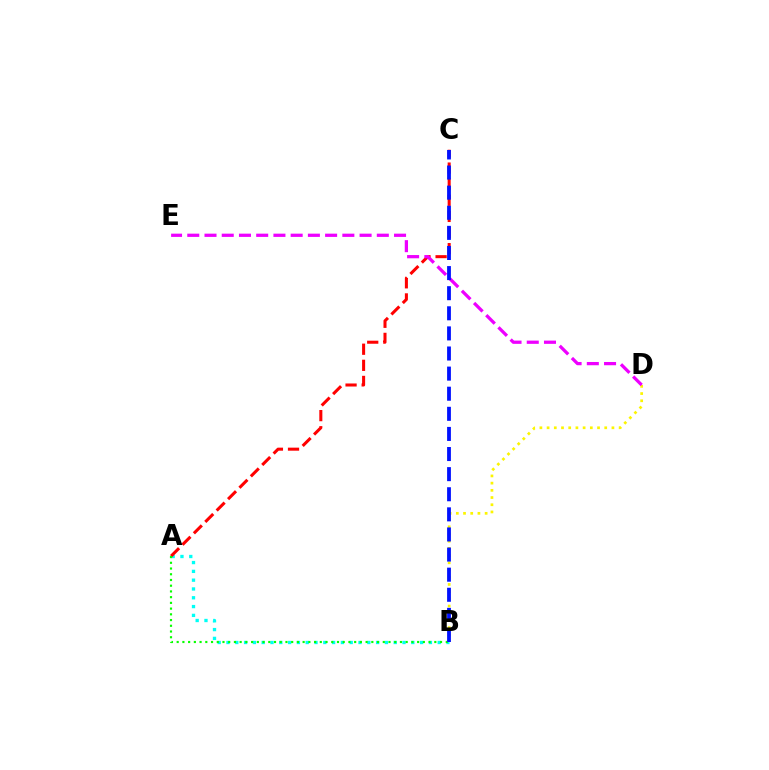{('A', 'B'): [{'color': '#00fff6', 'line_style': 'dotted', 'thickness': 2.39}, {'color': '#08ff00', 'line_style': 'dotted', 'thickness': 1.56}], ('B', 'D'): [{'color': '#fcf500', 'line_style': 'dotted', 'thickness': 1.96}], ('A', 'C'): [{'color': '#ff0000', 'line_style': 'dashed', 'thickness': 2.19}], ('D', 'E'): [{'color': '#ee00ff', 'line_style': 'dashed', 'thickness': 2.34}], ('B', 'C'): [{'color': '#0010ff', 'line_style': 'dashed', 'thickness': 2.73}]}